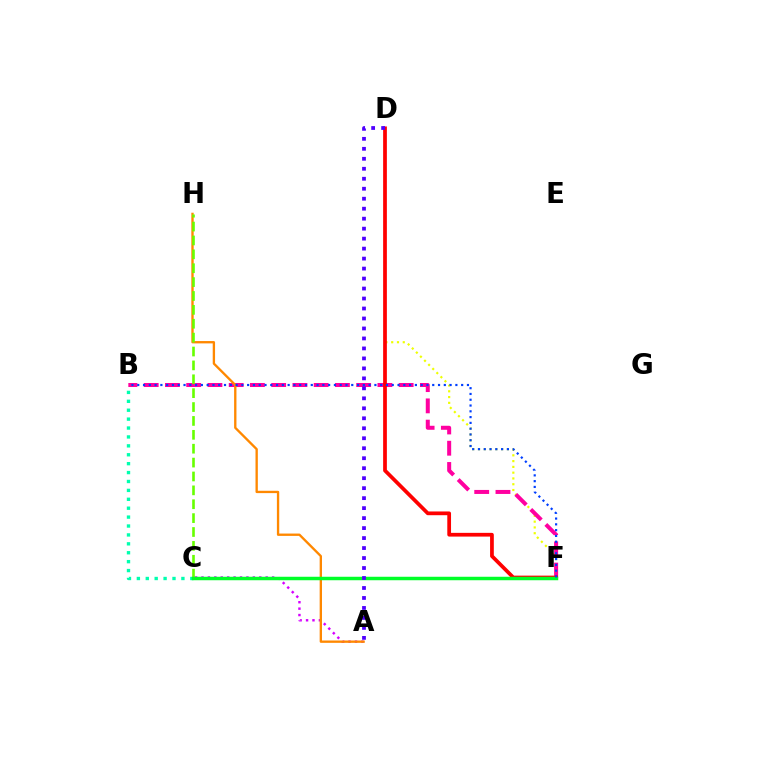{('A', 'C'): [{'color': '#d600ff', 'line_style': 'dotted', 'thickness': 1.74}], ('D', 'F'): [{'color': '#eeff00', 'line_style': 'dotted', 'thickness': 1.57}, {'color': '#ff0000', 'line_style': 'solid', 'thickness': 2.69}], ('B', 'F'): [{'color': '#ff00a0', 'line_style': 'dashed', 'thickness': 2.89}, {'color': '#003fff', 'line_style': 'dotted', 'thickness': 1.57}], ('C', 'F'): [{'color': '#00c7ff', 'line_style': 'dotted', 'thickness': 1.84}, {'color': '#00ff27', 'line_style': 'solid', 'thickness': 2.5}], ('B', 'C'): [{'color': '#00ffaf', 'line_style': 'dotted', 'thickness': 2.42}], ('A', 'H'): [{'color': '#ff8800', 'line_style': 'solid', 'thickness': 1.68}], ('C', 'H'): [{'color': '#66ff00', 'line_style': 'dashed', 'thickness': 1.89}], ('A', 'D'): [{'color': '#4f00ff', 'line_style': 'dotted', 'thickness': 2.71}]}